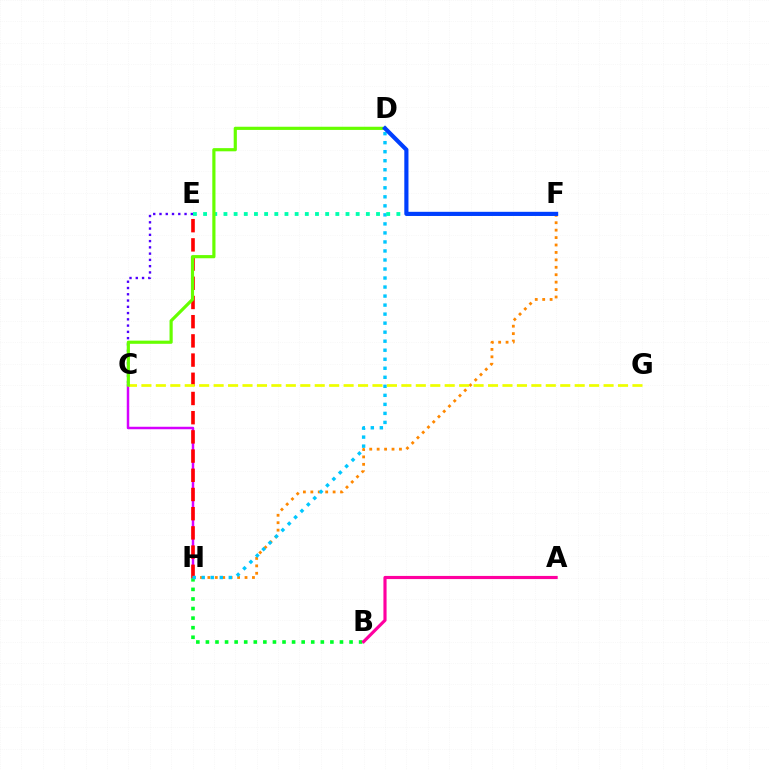{('C', 'H'): [{'color': '#d600ff', 'line_style': 'solid', 'thickness': 1.78}], ('B', 'H'): [{'color': '#00ff27', 'line_style': 'dotted', 'thickness': 2.6}], ('E', 'H'): [{'color': '#ff0000', 'line_style': 'dashed', 'thickness': 2.61}], ('C', 'E'): [{'color': '#4f00ff', 'line_style': 'dotted', 'thickness': 1.7}], ('F', 'H'): [{'color': '#ff8800', 'line_style': 'dotted', 'thickness': 2.02}], ('A', 'B'): [{'color': '#ff00a0', 'line_style': 'solid', 'thickness': 2.27}], ('D', 'H'): [{'color': '#00c7ff', 'line_style': 'dotted', 'thickness': 2.45}], ('C', 'G'): [{'color': '#eeff00', 'line_style': 'dashed', 'thickness': 1.96}], ('E', 'F'): [{'color': '#00ffaf', 'line_style': 'dotted', 'thickness': 2.76}], ('C', 'D'): [{'color': '#66ff00', 'line_style': 'solid', 'thickness': 2.29}], ('D', 'F'): [{'color': '#003fff', 'line_style': 'solid', 'thickness': 3.0}]}